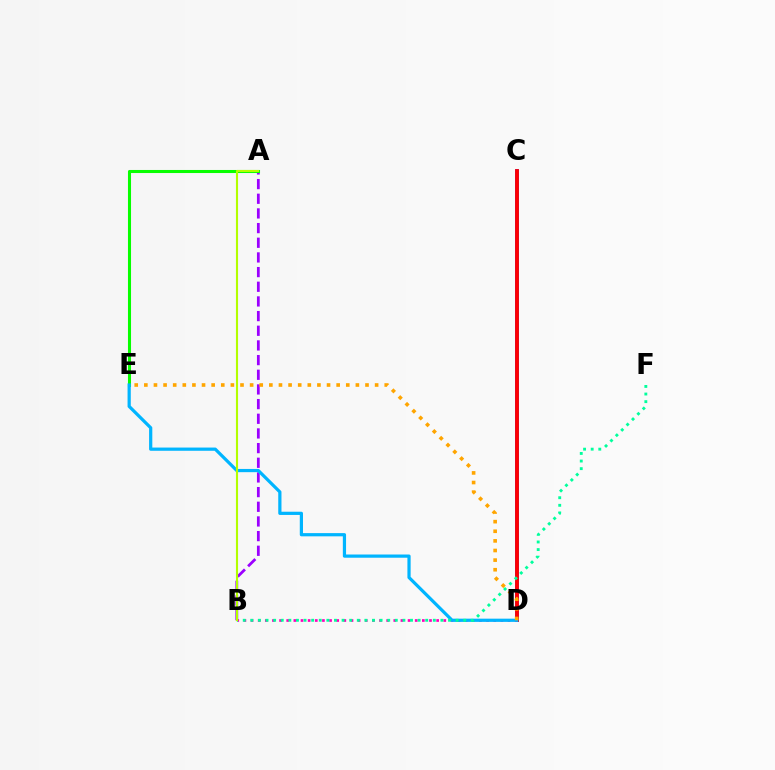{('A', 'B'): [{'color': '#9b00ff', 'line_style': 'dashed', 'thickness': 1.99}, {'color': '#b3ff00', 'line_style': 'solid', 'thickness': 1.52}], ('C', 'D'): [{'color': '#0010ff', 'line_style': 'solid', 'thickness': 2.56}, {'color': '#ff0000', 'line_style': 'solid', 'thickness': 2.72}], ('A', 'E'): [{'color': '#08ff00', 'line_style': 'solid', 'thickness': 2.2}], ('B', 'D'): [{'color': '#ff00bd', 'line_style': 'dotted', 'thickness': 1.94}], ('D', 'E'): [{'color': '#00b5ff', 'line_style': 'solid', 'thickness': 2.32}, {'color': '#ffa500', 'line_style': 'dotted', 'thickness': 2.61}], ('B', 'F'): [{'color': '#00ff9d', 'line_style': 'dotted', 'thickness': 2.07}]}